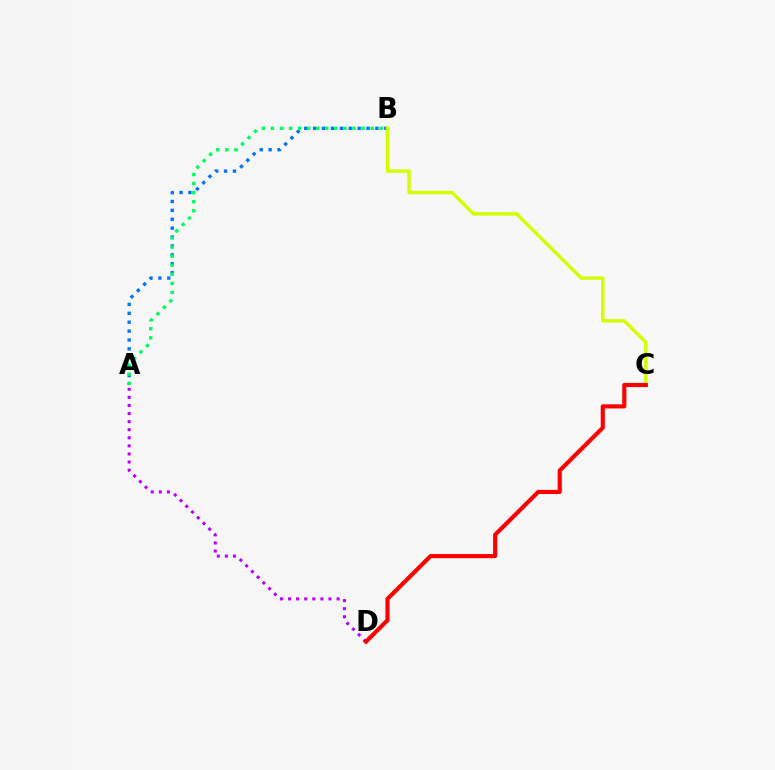{('A', 'B'): [{'color': '#0074ff', 'line_style': 'dotted', 'thickness': 2.42}, {'color': '#00ff5c', 'line_style': 'dotted', 'thickness': 2.46}], ('B', 'C'): [{'color': '#d1ff00', 'line_style': 'solid', 'thickness': 2.47}], ('A', 'D'): [{'color': '#b900ff', 'line_style': 'dotted', 'thickness': 2.2}], ('C', 'D'): [{'color': '#ff0000', 'line_style': 'solid', 'thickness': 2.98}]}